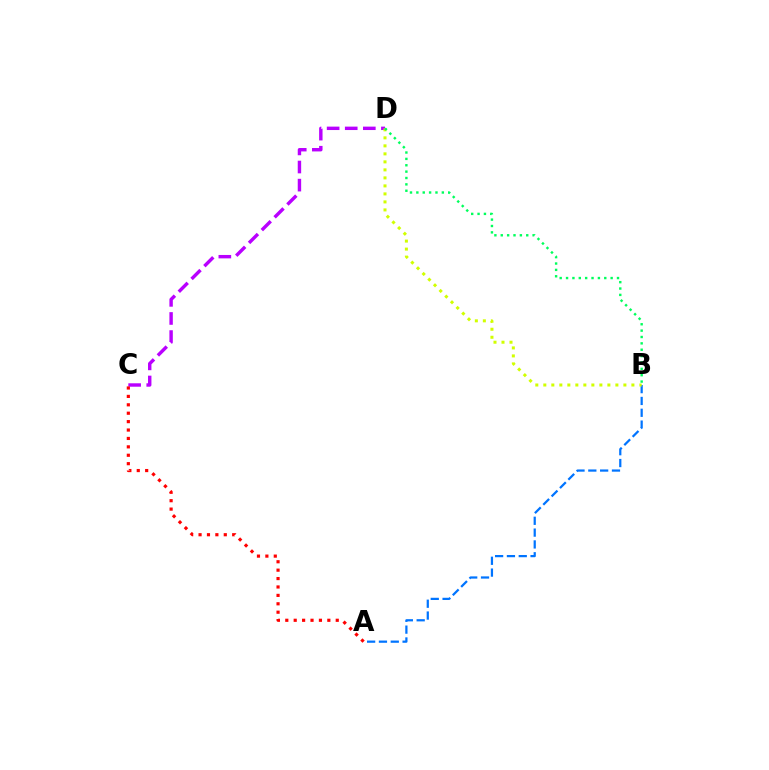{('C', 'D'): [{'color': '#b900ff', 'line_style': 'dashed', 'thickness': 2.46}], ('A', 'B'): [{'color': '#0074ff', 'line_style': 'dashed', 'thickness': 1.61}], ('B', 'D'): [{'color': '#d1ff00', 'line_style': 'dotted', 'thickness': 2.18}, {'color': '#00ff5c', 'line_style': 'dotted', 'thickness': 1.73}], ('A', 'C'): [{'color': '#ff0000', 'line_style': 'dotted', 'thickness': 2.28}]}